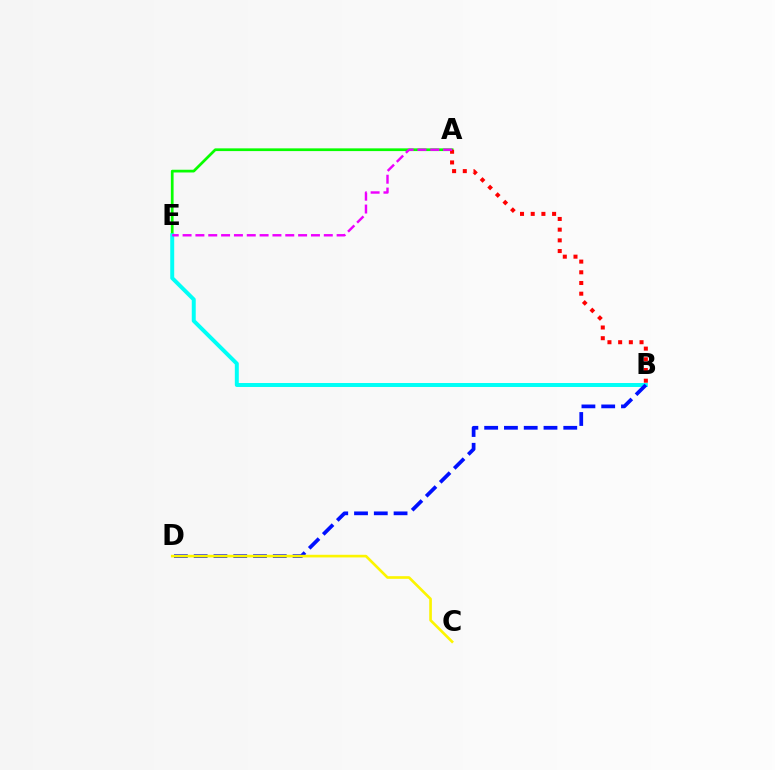{('A', 'E'): [{'color': '#08ff00', 'line_style': 'solid', 'thickness': 1.97}, {'color': '#ee00ff', 'line_style': 'dashed', 'thickness': 1.74}], ('B', 'E'): [{'color': '#00fff6', 'line_style': 'solid', 'thickness': 2.85}], ('A', 'B'): [{'color': '#ff0000', 'line_style': 'dotted', 'thickness': 2.91}], ('B', 'D'): [{'color': '#0010ff', 'line_style': 'dashed', 'thickness': 2.69}], ('C', 'D'): [{'color': '#fcf500', 'line_style': 'solid', 'thickness': 1.91}]}